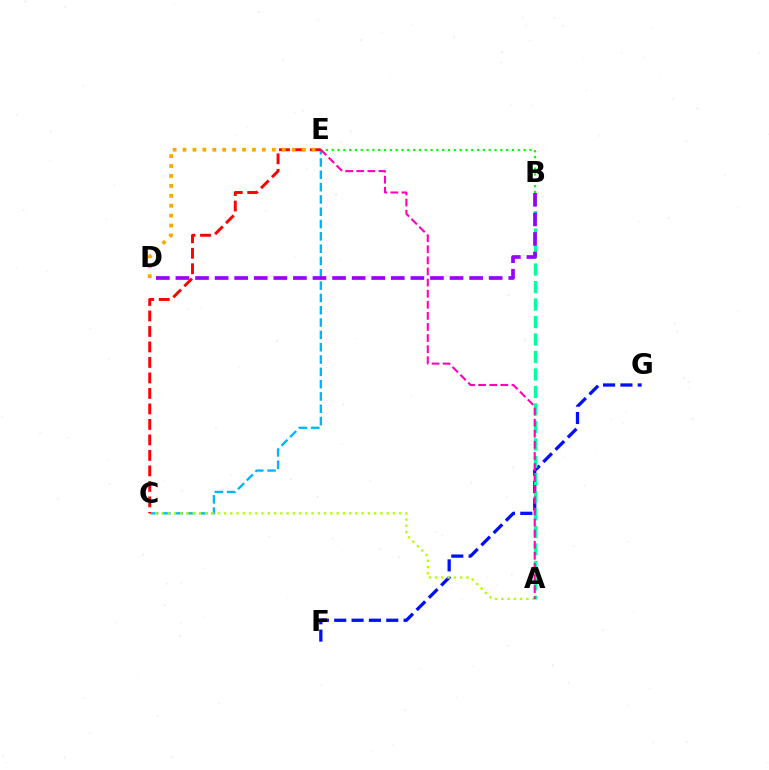{('F', 'G'): [{'color': '#0010ff', 'line_style': 'dashed', 'thickness': 2.36}], ('C', 'E'): [{'color': '#00b5ff', 'line_style': 'dashed', 'thickness': 1.67}, {'color': '#ff0000', 'line_style': 'dashed', 'thickness': 2.1}], ('A', 'C'): [{'color': '#b3ff00', 'line_style': 'dotted', 'thickness': 1.7}], ('A', 'B'): [{'color': '#00ff9d', 'line_style': 'dashed', 'thickness': 2.38}], ('B', 'E'): [{'color': '#08ff00', 'line_style': 'dotted', 'thickness': 1.58}], ('B', 'D'): [{'color': '#9b00ff', 'line_style': 'dashed', 'thickness': 2.66}], ('D', 'E'): [{'color': '#ffa500', 'line_style': 'dotted', 'thickness': 2.69}], ('A', 'E'): [{'color': '#ff00bd', 'line_style': 'dashed', 'thickness': 1.51}]}